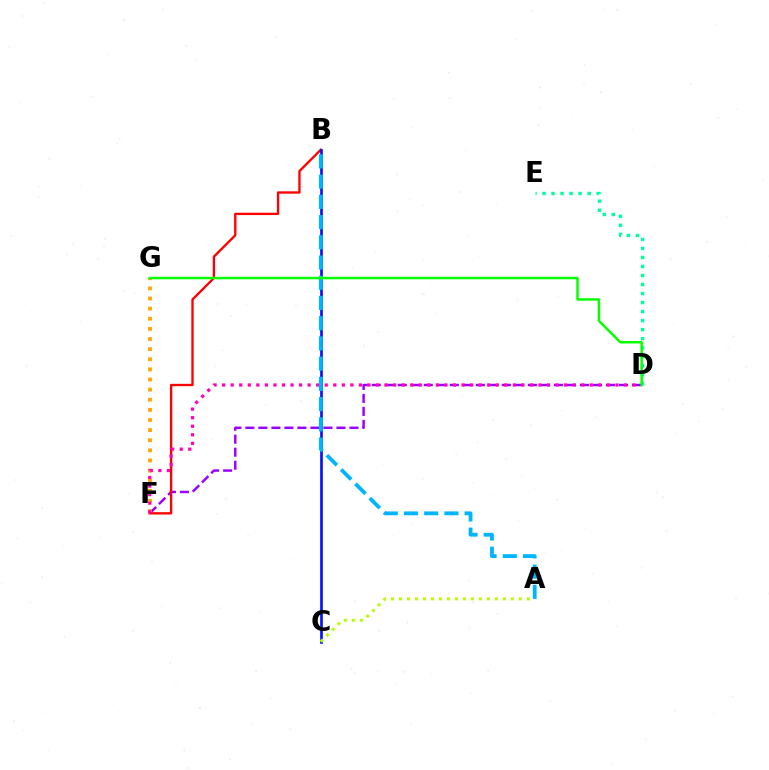{('D', 'F'): [{'color': '#9b00ff', 'line_style': 'dashed', 'thickness': 1.77}, {'color': '#ff00bd', 'line_style': 'dotted', 'thickness': 2.32}], ('F', 'G'): [{'color': '#ffa500', 'line_style': 'dotted', 'thickness': 2.75}], ('B', 'F'): [{'color': '#ff0000', 'line_style': 'solid', 'thickness': 1.68}], ('D', 'E'): [{'color': '#00ff9d', 'line_style': 'dotted', 'thickness': 2.45}], ('B', 'C'): [{'color': '#0010ff', 'line_style': 'solid', 'thickness': 1.9}], ('A', 'C'): [{'color': '#b3ff00', 'line_style': 'dotted', 'thickness': 2.17}], ('A', 'B'): [{'color': '#00b5ff', 'line_style': 'dashed', 'thickness': 2.75}], ('D', 'G'): [{'color': '#08ff00', 'line_style': 'solid', 'thickness': 1.79}]}